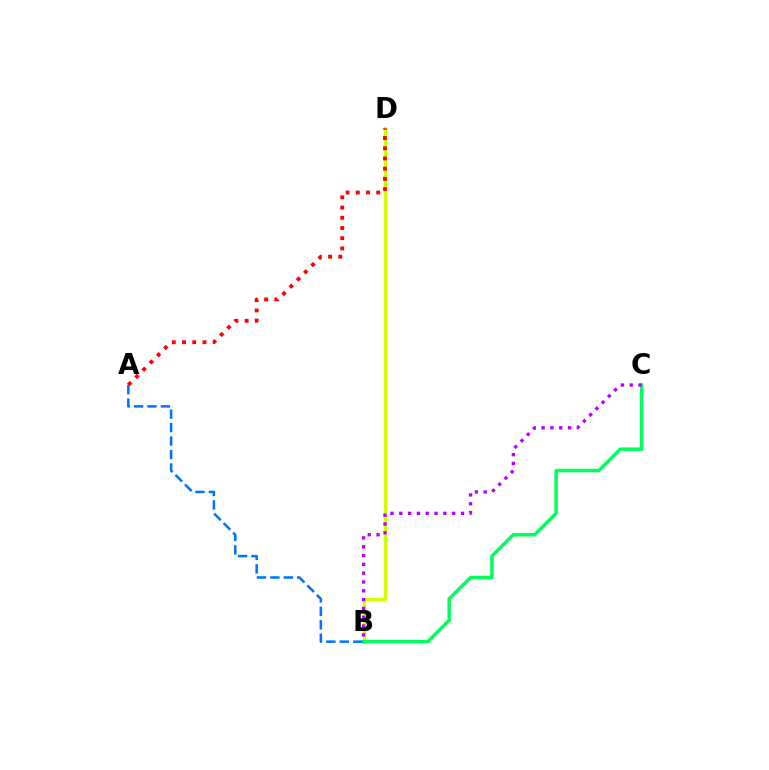{('B', 'D'): [{'color': '#d1ff00', 'line_style': 'solid', 'thickness': 2.36}], ('B', 'C'): [{'color': '#00ff5c', 'line_style': 'solid', 'thickness': 2.51}, {'color': '#b900ff', 'line_style': 'dotted', 'thickness': 2.4}], ('A', 'B'): [{'color': '#0074ff', 'line_style': 'dashed', 'thickness': 1.83}], ('A', 'D'): [{'color': '#ff0000', 'line_style': 'dotted', 'thickness': 2.77}]}